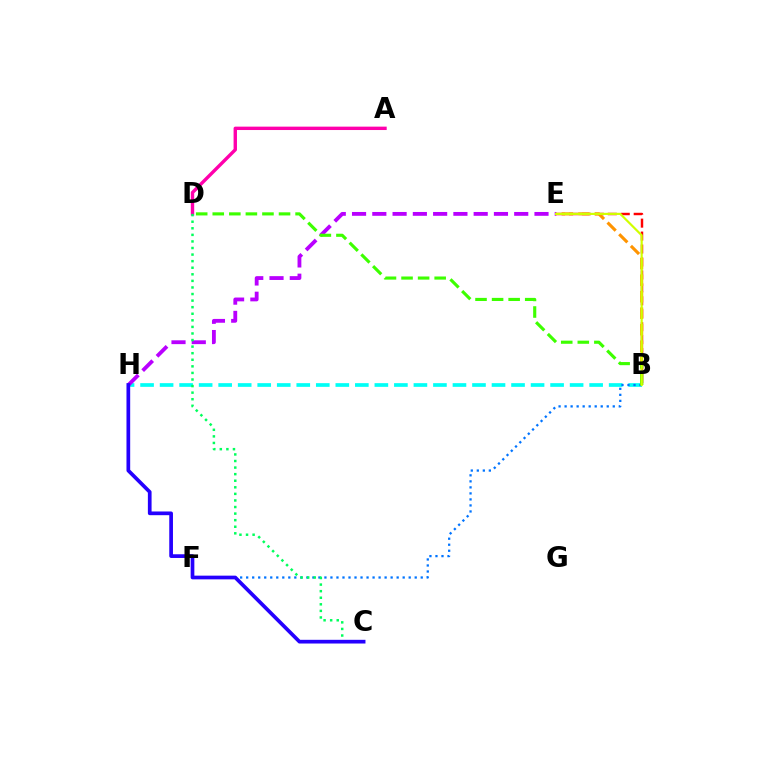{('B', 'H'): [{'color': '#00fff6', 'line_style': 'dashed', 'thickness': 2.65}], ('B', 'E'): [{'color': '#ff0000', 'line_style': 'dashed', 'thickness': 1.76}, {'color': '#ff9400', 'line_style': 'dashed', 'thickness': 2.24}, {'color': '#d1ff00', 'line_style': 'solid', 'thickness': 1.57}], ('B', 'F'): [{'color': '#0074ff', 'line_style': 'dotted', 'thickness': 1.64}], ('E', 'H'): [{'color': '#b900ff', 'line_style': 'dashed', 'thickness': 2.75}], ('B', 'D'): [{'color': '#3dff00', 'line_style': 'dashed', 'thickness': 2.25}], ('A', 'D'): [{'color': '#ff00ac', 'line_style': 'solid', 'thickness': 2.44}], ('C', 'D'): [{'color': '#00ff5c', 'line_style': 'dotted', 'thickness': 1.79}], ('C', 'H'): [{'color': '#2500ff', 'line_style': 'solid', 'thickness': 2.67}]}